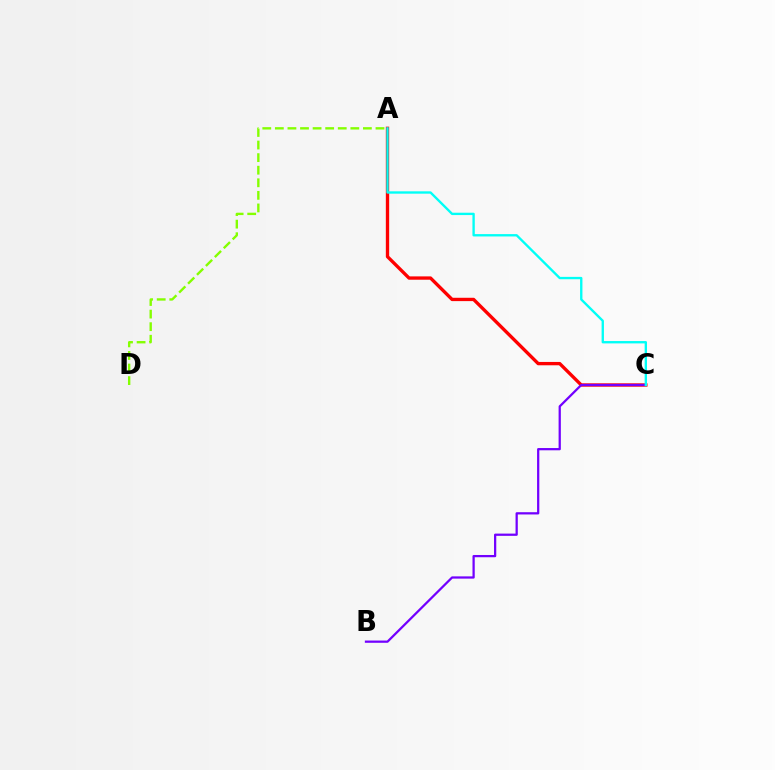{('A', 'C'): [{'color': '#ff0000', 'line_style': 'solid', 'thickness': 2.4}, {'color': '#00fff6', 'line_style': 'solid', 'thickness': 1.69}], ('A', 'D'): [{'color': '#84ff00', 'line_style': 'dashed', 'thickness': 1.71}], ('B', 'C'): [{'color': '#7200ff', 'line_style': 'solid', 'thickness': 1.62}]}